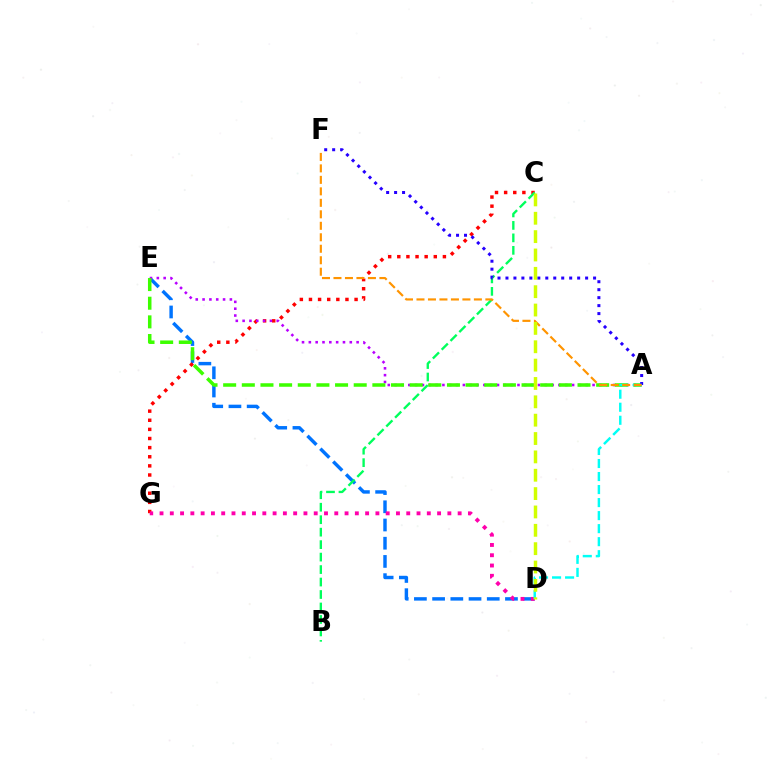{('D', 'E'): [{'color': '#0074ff', 'line_style': 'dashed', 'thickness': 2.47}], ('C', 'G'): [{'color': '#ff0000', 'line_style': 'dotted', 'thickness': 2.48}], ('B', 'C'): [{'color': '#00ff5c', 'line_style': 'dashed', 'thickness': 1.69}], ('A', 'E'): [{'color': '#b900ff', 'line_style': 'dotted', 'thickness': 1.85}, {'color': '#3dff00', 'line_style': 'dashed', 'thickness': 2.53}], ('D', 'G'): [{'color': '#ff00ac', 'line_style': 'dotted', 'thickness': 2.79}], ('A', 'F'): [{'color': '#2500ff', 'line_style': 'dotted', 'thickness': 2.16}, {'color': '#ff9400', 'line_style': 'dashed', 'thickness': 1.56}], ('A', 'D'): [{'color': '#00fff6', 'line_style': 'dashed', 'thickness': 1.77}], ('C', 'D'): [{'color': '#d1ff00', 'line_style': 'dashed', 'thickness': 2.49}]}